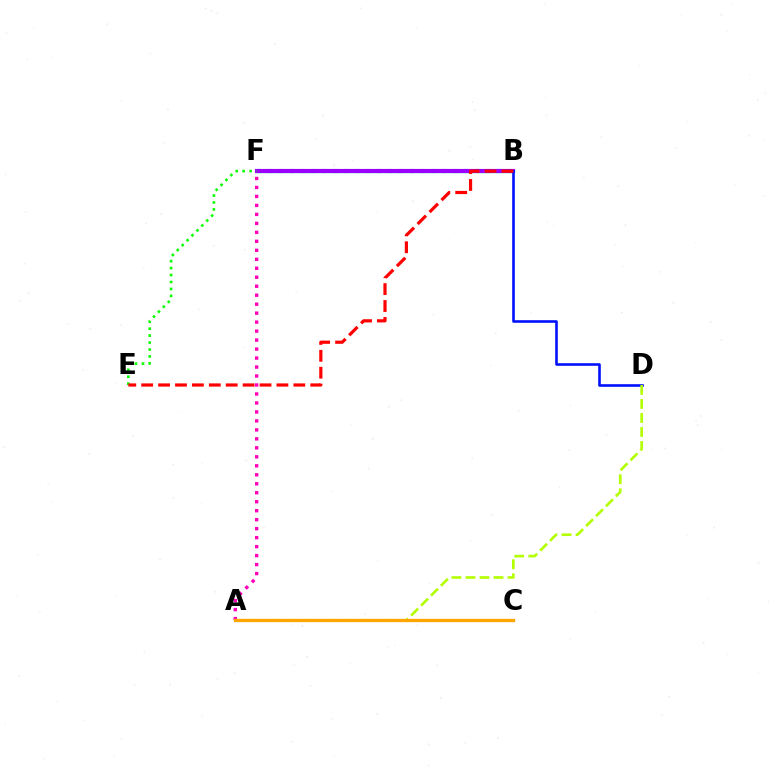{('B', 'F'): [{'color': '#00ff9d', 'line_style': 'solid', 'thickness': 2.37}, {'color': '#00b5ff', 'line_style': 'dotted', 'thickness': 2.96}, {'color': '#9b00ff', 'line_style': 'solid', 'thickness': 2.98}], ('B', 'D'): [{'color': '#0010ff', 'line_style': 'solid', 'thickness': 1.87}], ('E', 'F'): [{'color': '#08ff00', 'line_style': 'dotted', 'thickness': 1.89}], ('A', 'D'): [{'color': '#b3ff00', 'line_style': 'dashed', 'thickness': 1.91}], ('B', 'E'): [{'color': '#ff0000', 'line_style': 'dashed', 'thickness': 2.3}], ('A', 'F'): [{'color': '#ff00bd', 'line_style': 'dotted', 'thickness': 2.44}], ('A', 'C'): [{'color': '#ffa500', 'line_style': 'solid', 'thickness': 2.38}]}